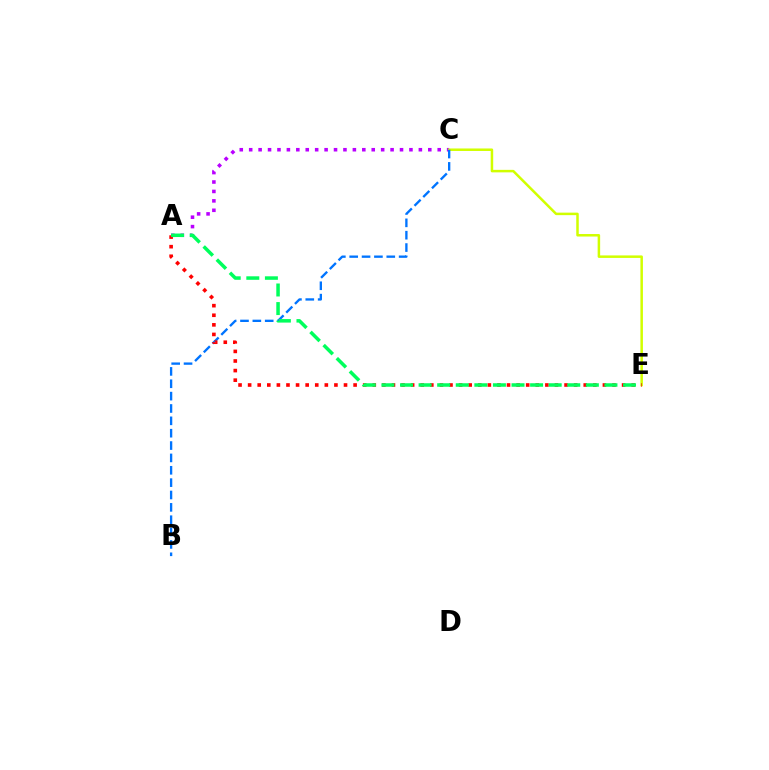{('A', 'C'): [{'color': '#b900ff', 'line_style': 'dotted', 'thickness': 2.56}], ('C', 'E'): [{'color': '#d1ff00', 'line_style': 'solid', 'thickness': 1.81}], ('B', 'C'): [{'color': '#0074ff', 'line_style': 'dashed', 'thickness': 1.68}], ('A', 'E'): [{'color': '#ff0000', 'line_style': 'dotted', 'thickness': 2.61}, {'color': '#00ff5c', 'line_style': 'dashed', 'thickness': 2.52}]}